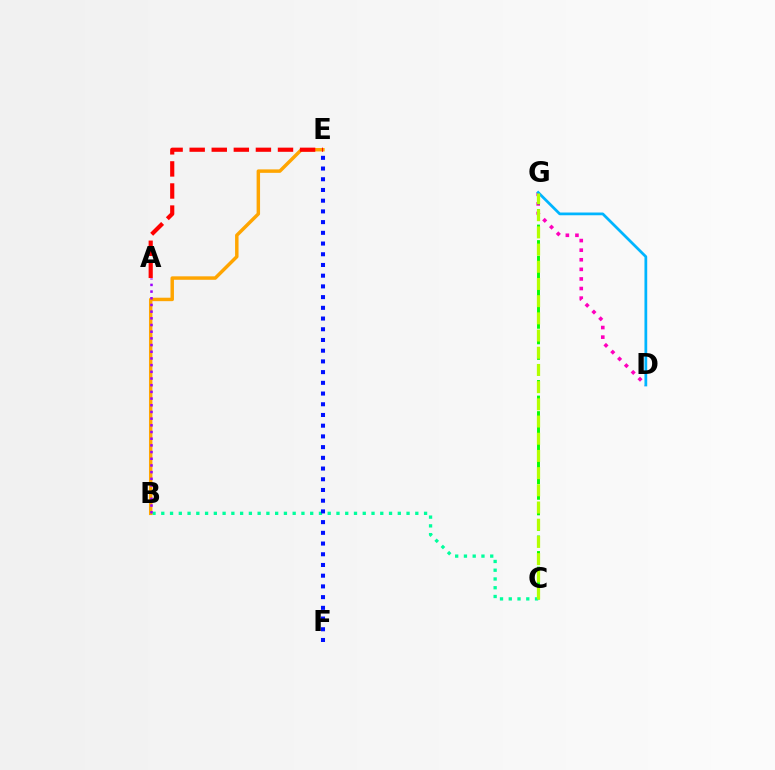{('D', 'G'): [{'color': '#ff00bd', 'line_style': 'dotted', 'thickness': 2.61}, {'color': '#00b5ff', 'line_style': 'solid', 'thickness': 1.98}], ('C', 'G'): [{'color': '#08ff00', 'line_style': 'dashed', 'thickness': 2.11}, {'color': '#b3ff00', 'line_style': 'dashed', 'thickness': 2.34}], ('B', 'C'): [{'color': '#00ff9d', 'line_style': 'dotted', 'thickness': 2.38}], ('B', 'E'): [{'color': '#ffa500', 'line_style': 'solid', 'thickness': 2.49}], ('A', 'E'): [{'color': '#ff0000', 'line_style': 'dashed', 'thickness': 3.0}], ('A', 'B'): [{'color': '#9b00ff', 'line_style': 'dotted', 'thickness': 1.82}], ('E', 'F'): [{'color': '#0010ff', 'line_style': 'dotted', 'thickness': 2.91}]}